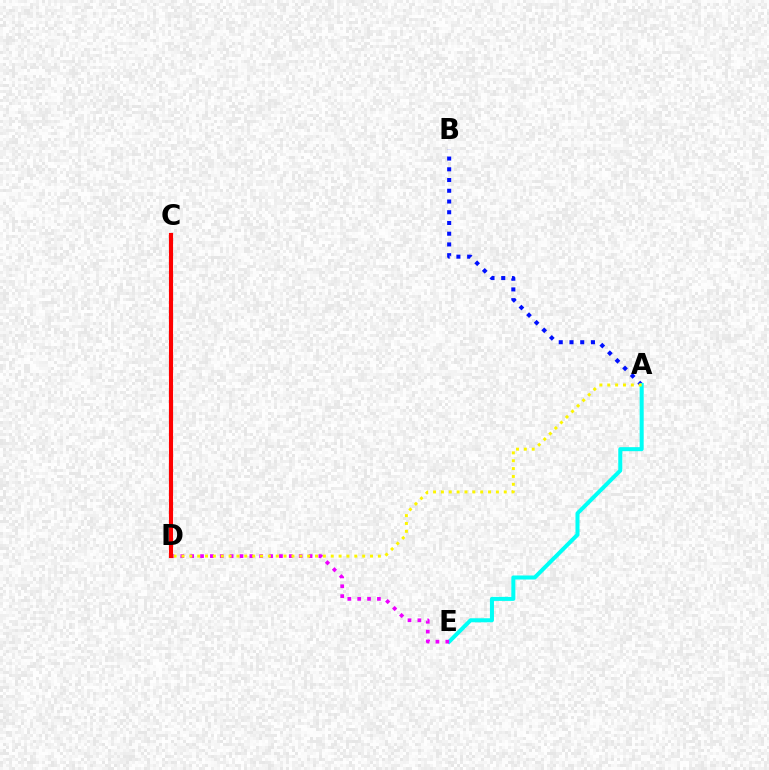{('A', 'B'): [{'color': '#0010ff', 'line_style': 'dotted', 'thickness': 2.92}], ('A', 'E'): [{'color': '#00fff6', 'line_style': 'solid', 'thickness': 2.9}], ('D', 'E'): [{'color': '#ee00ff', 'line_style': 'dotted', 'thickness': 2.68}], ('C', 'D'): [{'color': '#08ff00', 'line_style': 'dashed', 'thickness': 1.6}, {'color': '#ff0000', 'line_style': 'solid', 'thickness': 2.97}], ('A', 'D'): [{'color': '#fcf500', 'line_style': 'dotted', 'thickness': 2.13}]}